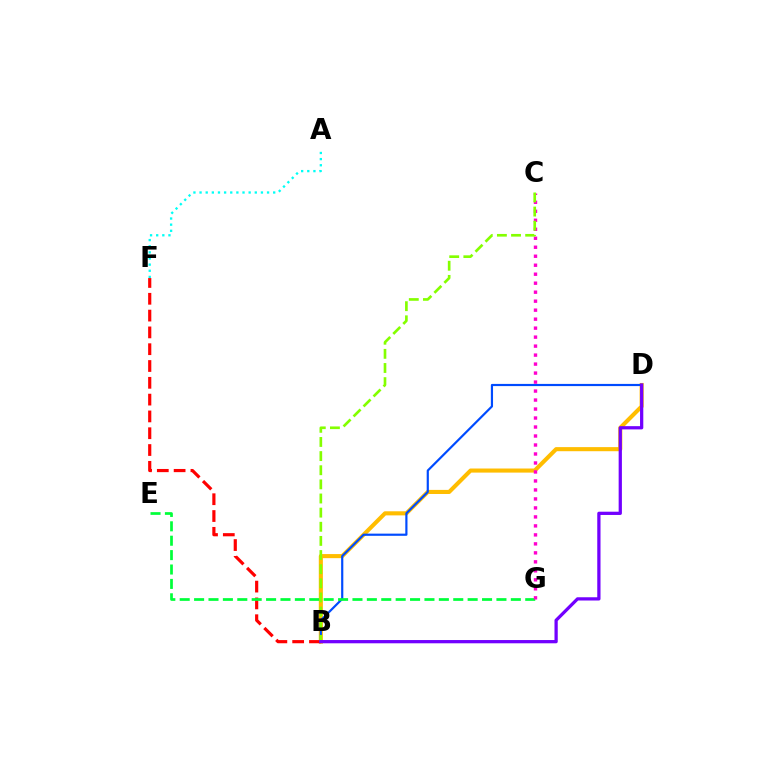{('B', 'D'): [{'color': '#ffbd00', 'line_style': 'solid', 'thickness': 2.94}, {'color': '#004bff', 'line_style': 'solid', 'thickness': 1.57}, {'color': '#7200ff', 'line_style': 'solid', 'thickness': 2.34}], ('B', 'F'): [{'color': '#ff0000', 'line_style': 'dashed', 'thickness': 2.28}], ('E', 'G'): [{'color': '#00ff39', 'line_style': 'dashed', 'thickness': 1.96}], ('C', 'G'): [{'color': '#ff00cf', 'line_style': 'dotted', 'thickness': 2.44}], ('A', 'F'): [{'color': '#00fff6', 'line_style': 'dotted', 'thickness': 1.67}], ('B', 'C'): [{'color': '#84ff00', 'line_style': 'dashed', 'thickness': 1.92}]}